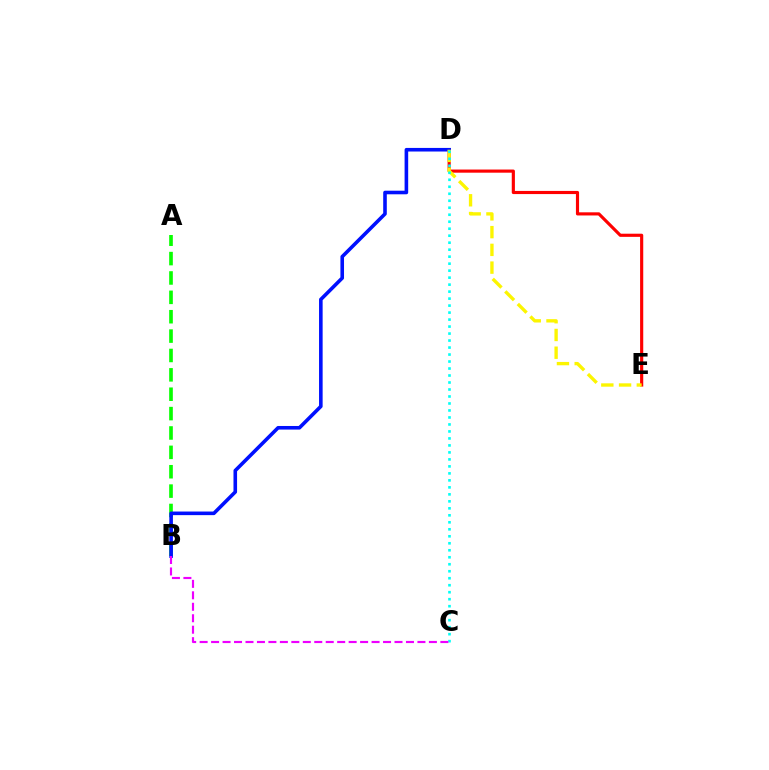{('D', 'E'): [{'color': '#ff0000', 'line_style': 'solid', 'thickness': 2.27}, {'color': '#fcf500', 'line_style': 'dashed', 'thickness': 2.41}], ('A', 'B'): [{'color': '#08ff00', 'line_style': 'dashed', 'thickness': 2.63}], ('B', 'D'): [{'color': '#0010ff', 'line_style': 'solid', 'thickness': 2.59}], ('C', 'D'): [{'color': '#00fff6', 'line_style': 'dotted', 'thickness': 1.9}], ('B', 'C'): [{'color': '#ee00ff', 'line_style': 'dashed', 'thickness': 1.56}]}